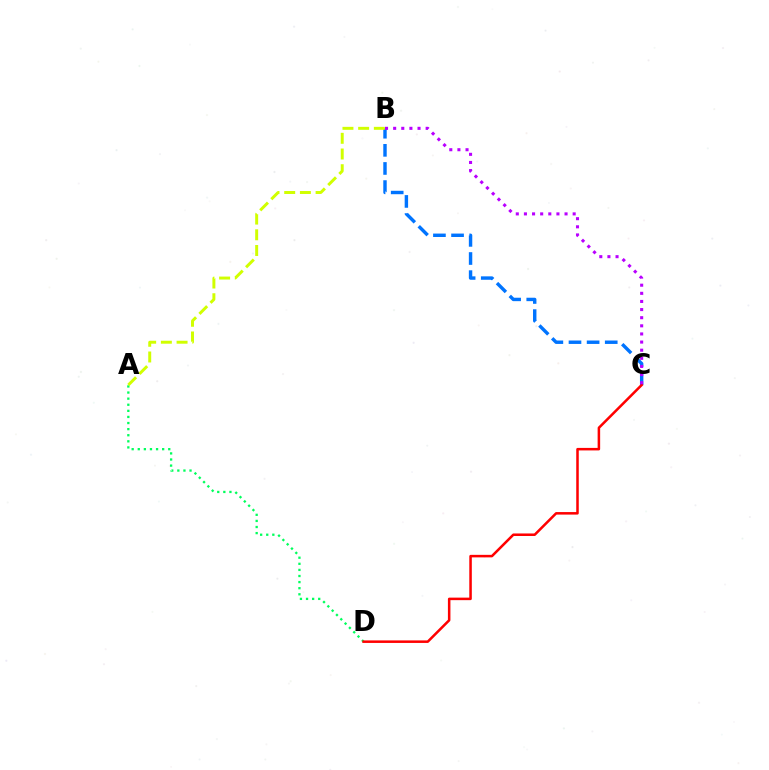{('B', 'C'): [{'color': '#0074ff', 'line_style': 'dashed', 'thickness': 2.46}, {'color': '#b900ff', 'line_style': 'dotted', 'thickness': 2.21}], ('A', 'D'): [{'color': '#00ff5c', 'line_style': 'dotted', 'thickness': 1.66}], ('C', 'D'): [{'color': '#ff0000', 'line_style': 'solid', 'thickness': 1.82}], ('A', 'B'): [{'color': '#d1ff00', 'line_style': 'dashed', 'thickness': 2.13}]}